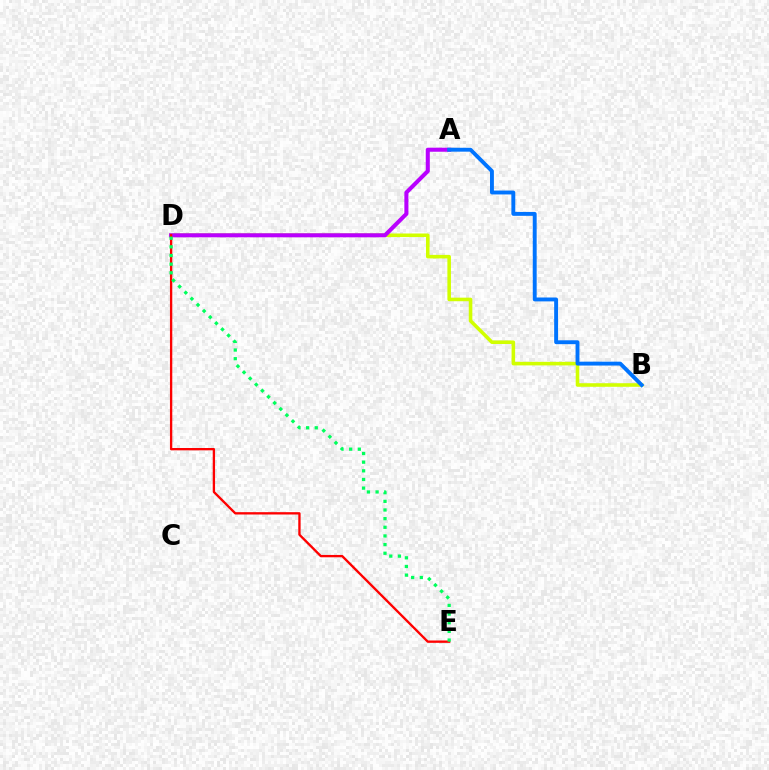{('B', 'D'): [{'color': '#d1ff00', 'line_style': 'solid', 'thickness': 2.57}], ('A', 'D'): [{'color': '#b900ff', 'line_style': 'solid', 'thickness': 2.92}], ('D', 'E'): [{'color': '#ff0000', 'line_style': 'solid', 'thickness': 1.68}, {'color': '#00ff5c', 'line_style': 'dotted', 'thickness': 2.35}], ('A', 'B'): [{'color': '#0074ff', 'line_style': 'solid', 'thickness': 2.8}]}